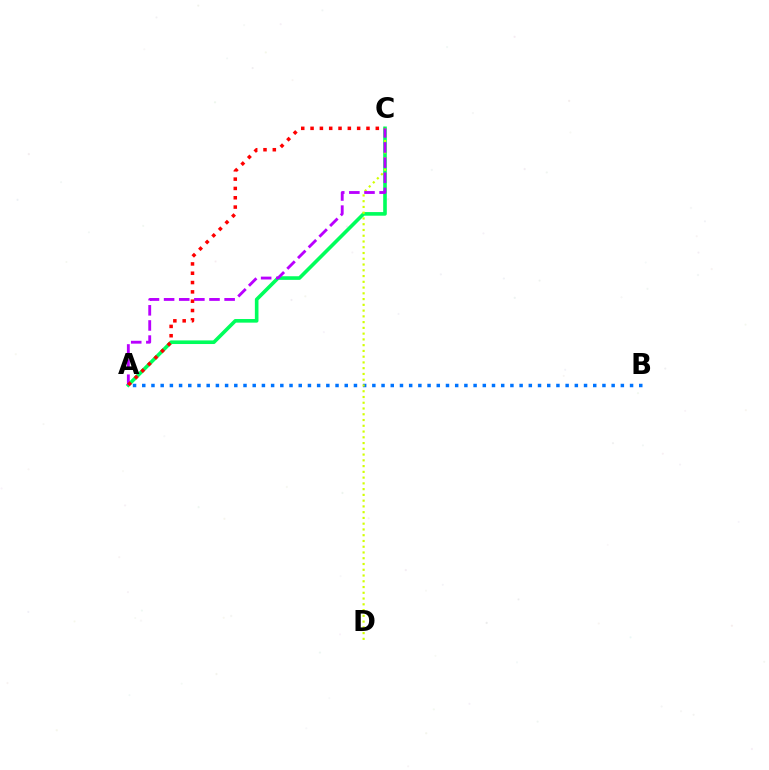{('A', 'C'): [{'color': '#00ff5c', 'line_style': 'solid', 'thickness': 2.6}, {'color': '#b900ff', 'line_style': 'dashed', 'thickness': 2.06}, {'color': '#ff0000', 'line_style': 'dotted', 'thickness': 2.53}], ('A', 'B'): [{'color': '#0074ff', 'line_style': 'dotted', 'thickness': 2.5}], ('C', 'D'): [{'color': '#d1ff00', 'line_style': 'dotted', 'thickness': 1.56}]}